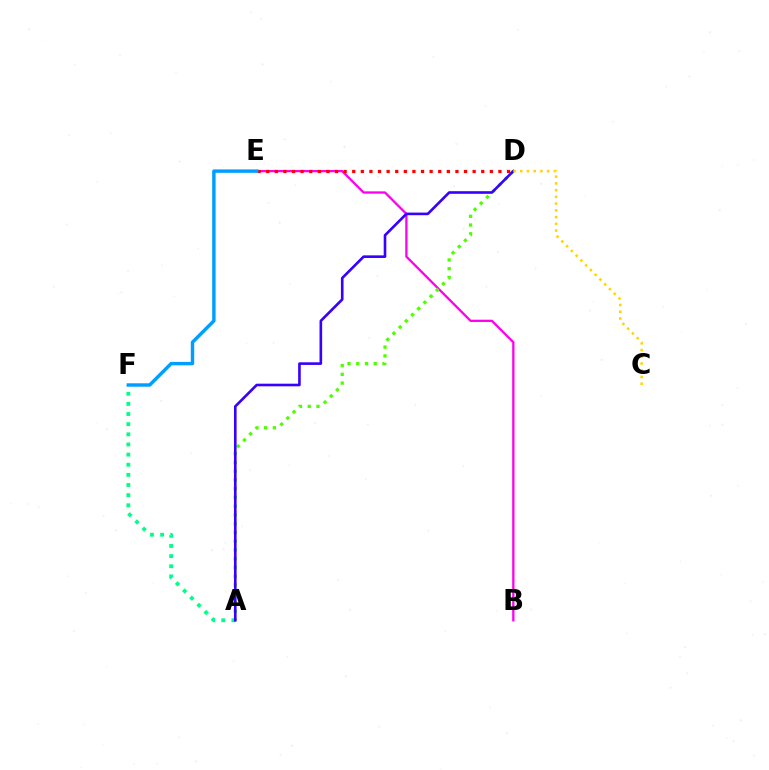{('B', 'E'): [{'color': '#ff00ed', 'line_style': 'solid', 'thickness': 1.65}], ('A', 'F'): [{'color': '#00ff86', 'line_style': 'dotted', 'thickness': 2.75}], ('A', 'D'): [{'color': '#4fff00', 'line_style': 'dotted', 'thickness': 2.38}, {'color': '#3700ff', 'line_style': 'solid', 'thickness': 1.89}], ('D', 'E'): [{'color': '#ff0000', 'line_style': 'dotted', 'thickness': 2.34}], ('E', 'F'): [{'color': '#009eff', 'line_style': 'solid', 'thickness': 2.46}], ('C', 'D'): [{'color': '#ffd500', 'line_style': 'dotted', 'thickness': 1.83}]}